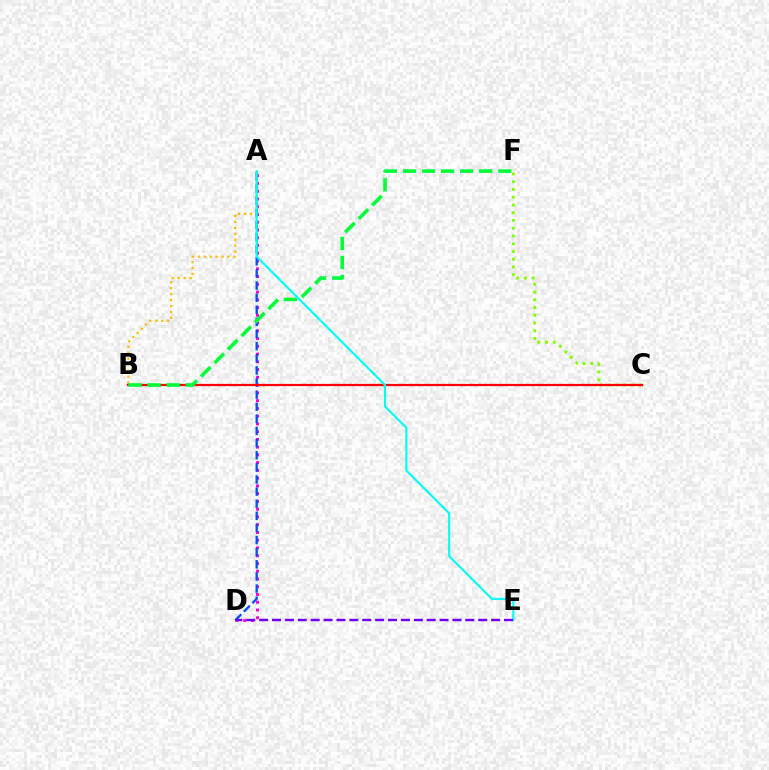{('A', 'D'): [{'color': '#ff00cf', 'line_style': 'dotted', 'thickness': 2.11}, {'color': '#004bff', 'line_style': 'dashed', 'thickness': 1.65}], ('C', 'F'): [{'color': '#84ff00', 'line_style': 'dotted', 'thickness': 2.1}], ('A', 'B'): [{'color': '#ffbd00', 'line_style': 'dotted', 'thickness': 1.61}], ('B', 'C'): [{'color': '#ff0000', 'line_style': 'solid', 'thickness': 1.6}], ('B', 'F'): [{'color': '#00ff39', 'line_style': 'dashed', 'thickness': 2.59}], ('A', 'E'): [{'color': '#00fff6', 'line_style': 'solid', 'thickness': 1.53}], ('D', 'E'): [{'color': '#7200ff', 'line_style': 'dashed', 'thickness': 1.75}]}